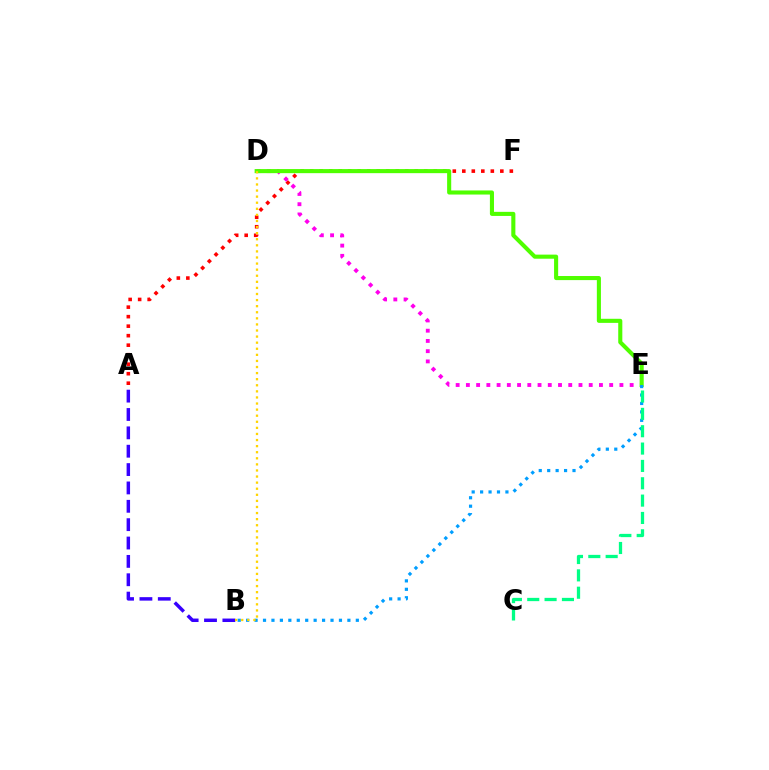{('A', 'F'): [{'color': '#ff0000', 'line_style': 'dotted', 'thickness': 2.58}], ('A', 'B'): [{'color': '#3700ff', 'line_style': 'dashed', 'thickness': 2.49}], ('D', 'E'): [{'color': '#ff00ed', 'line_style': 'dotted', 'thickness': 2.78}, {'color': '#4fff00', 'line_style': 'solid', 'thickness': 2.94}], ('B', 'E'): [{'color': '#009eff', 'line_style': 'dotted', 'thickness': 2.29}], ('B', 'D'): [{'color': '#ffd500', 'line_style': 'dotted', 'thickness': 1.65}], ('C', 'E'): [{'color': '#00ff86', 'line_style': 'dashed', 'thickness': 2.36}]}